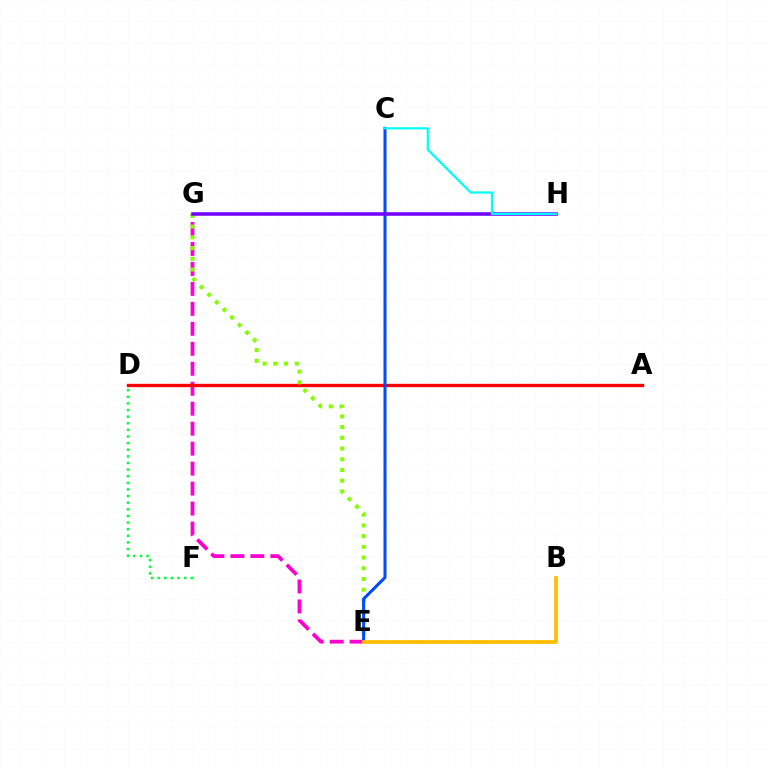{('D', 'F'): [{'color': '#00ff39', 'line_style': 'dotted', 'thickness': 1.8}], ('E', 'G'): [{'color': '#ff00cf', 'line_style': 'dashed', 'thickness': 2.71}, {'color': '#84ff00', 'line_style': 'dotted', 'thickness': 2.91}], ('A', 'D'): [{'color': '#ff0000', 'line_style': 'solid', 'thickness': 2.41}], ('C', 'E'): [{'color': '#004bff', 'line_style': 'solid', 'thickness': 2.19}], ('G', 'H'): [{'color': '#7200ff', 'line_style': 'solid', 'thickness': 2.55}], ('C', 'H'): [{'color': '#00fff6', 'line_style': 'solid', 'thickness': 1.6}], ('B', 'E'): [{'color': '#ffbd00', 'line_style': 'solid', 'thickness': 2.68}]}